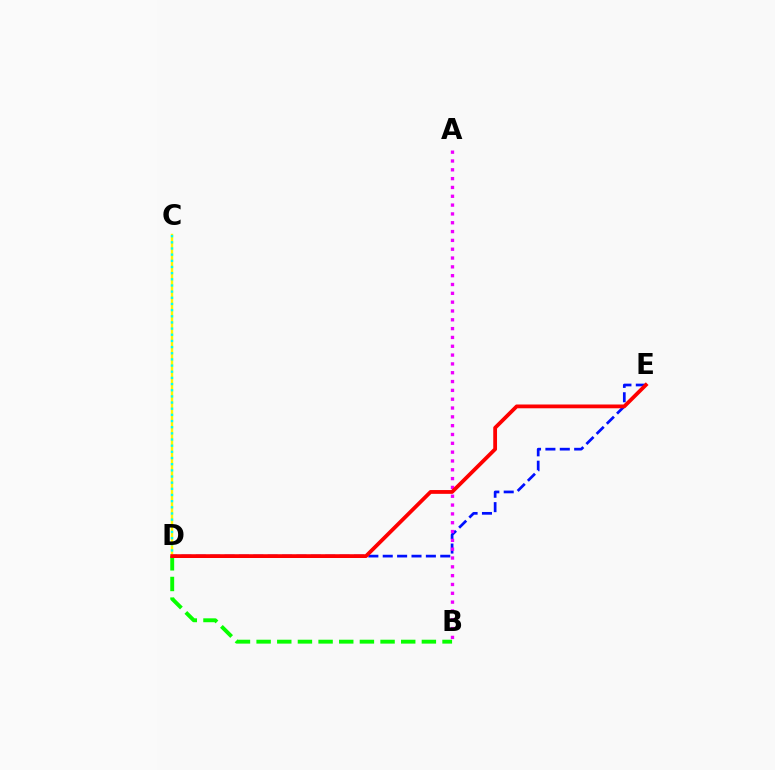{('D', 'E'): [{'color': '#0010ff', 'line_style': 'dashed', 'thickness': 1.95}, {'color': '#ff0000', 'line_style': 'solid', 'thickness': 2.73}], ('A', 'B'): [{'color': '#ee00ff', 'line_style': 'dotted', 'thickness': 2.4}], ('C', 'D'): [{'color': '#fcf500', 'line_style': 'solid', 'thickness': 1.76}, {'color': '#00fff6', 'line_style': 'dotted', 'thickness': 1.67}], ('B', 'D'): [{'color': '#08ff00', 'line_style': 'dashed', 'thickness': 2.81}]}